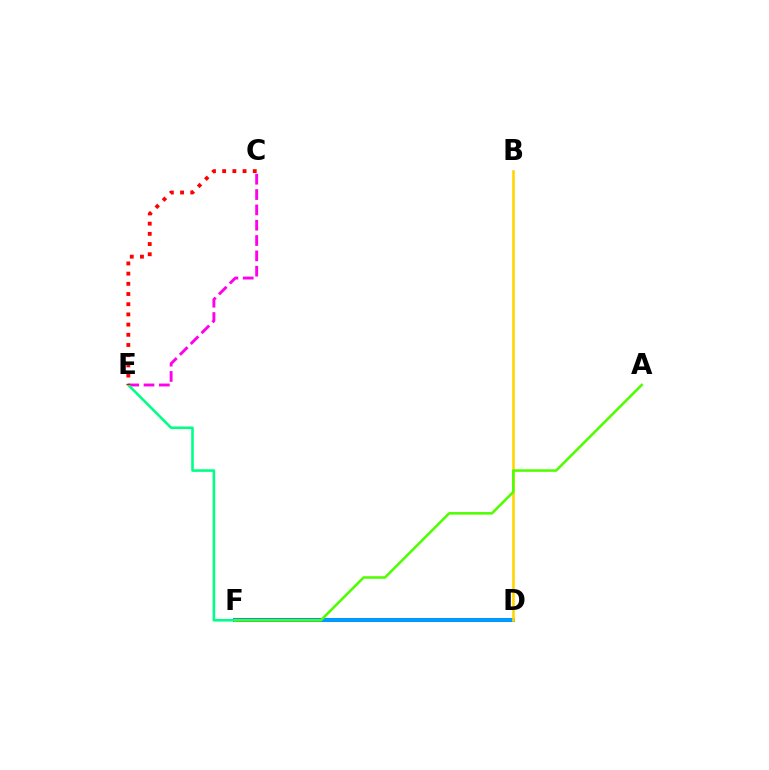{('D', 'F'): [{'color': '#3700ff', 'line_style': 'solid', 'thickness': 2.9}, {'color': '#009eff', 'line_style': 'solid', 'thickness': 2.82}], ('C', 'E'): [{'color': '#ff00ed', 'line_style': 'dashed', 'thickness': 2.08}, {'color': '#ff0000', 'line_style': 'dotted', 'thickness': 2.77}], ('B', 'D'): [{'color': '#ffd500', 'line_style': 'solid', 'thickness': 1.88}], ('E', 'F'): [{'color': '#00ff86', 'line_style': 'solid', 'thickness': 1.87}], ('A', 'F'): [{'color': '#4fff00', 'line_style': 'solid', 'thickness': 1.84}]}